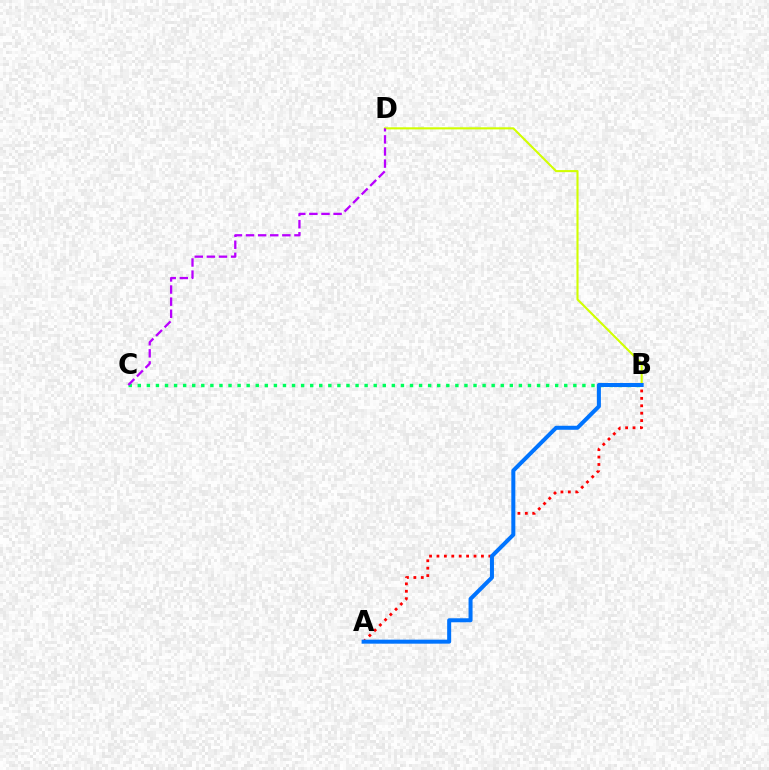{('B', 'D'): [{'color': '#d1ff00', 'line_style': 'solid', 'thickness': 1.51}], ('A', 'B'): [{'color': '#ff0000', 'line_style': 'dotted', 'thickness': 2.01}, {'color': '#0074ff', 'line_style': 'solid', 'thickness': 2.89}], ('B', 'C'): [{'color': '#00ff5c', 'line_style': 'dotted', 'thickness': 2.47}], ('C', 'D'): [{'color': '#b900ff', 'line_style': 'dashed', 'thickness': 1.64}]}